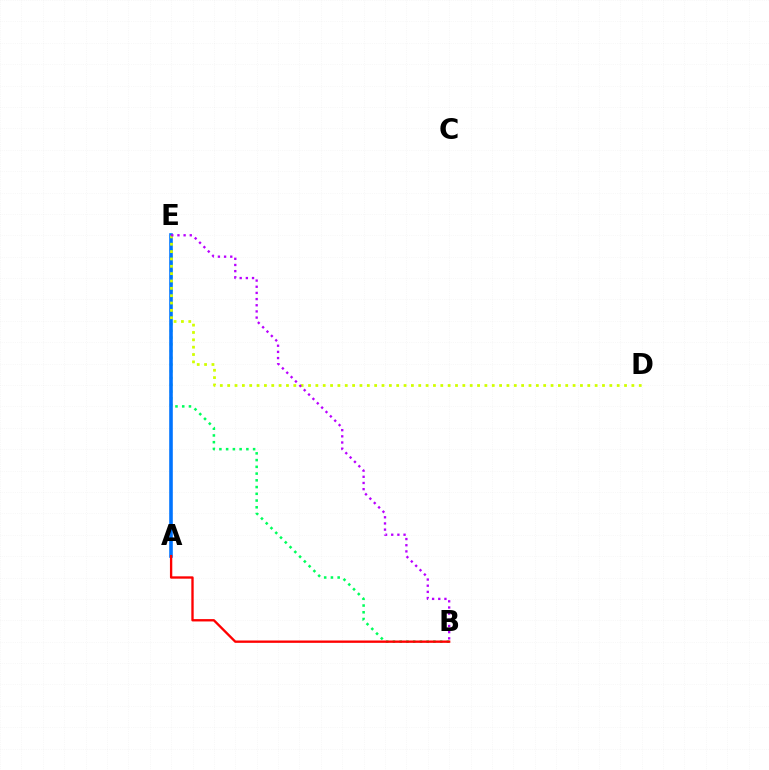{('B', 'E'): [{'color': '#00ff5c', 'line_style': 'dotted', 'thickness': 1.83}, {'color': '#b900ff', 'line_style': 'dotted', 'thickness': 1.68}], ('A', 'E'): [{'color': '#0074ff', 'line_style': 'solid', 'thickness': 2.59}], ('D', 'E'): [{'color': '#d1ff00', 'line_style': 'dotted', 'thickness': 2.0}], ('A', 'B'): [{'color': '#ff0000', 'line_style': 'solid', 'thickness': 1.69}]}